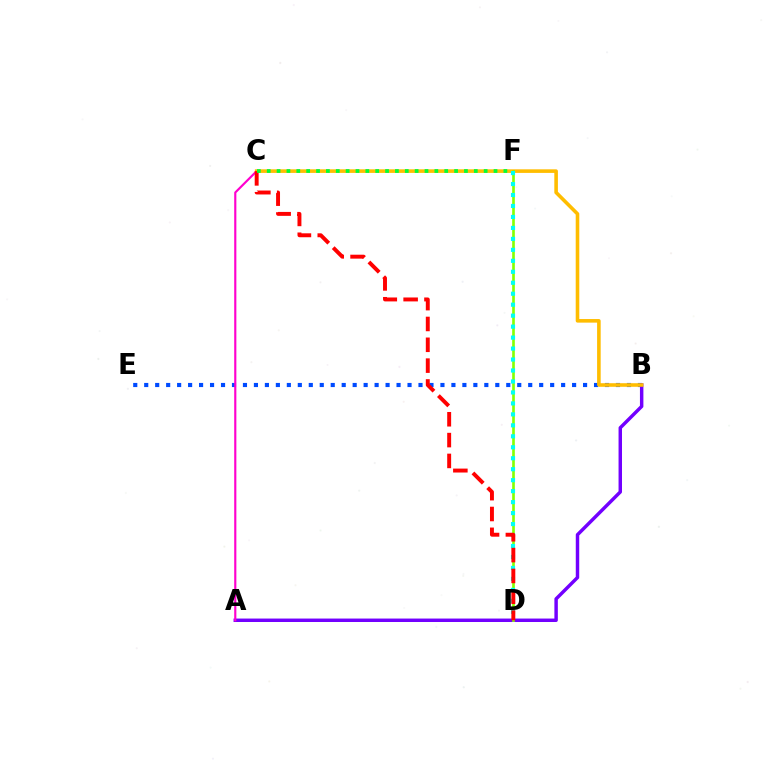{('B', 'E'): [{'color': '#004bff', 'line_style': 'dotted', 'thickness': 2.98}], ('A', 'B'): [{'color': '#7200ff', 'line_style': 'solid', 'thickness': 2.48}], ('A', 'C'): [{'color': '#ff00cf', 'line_style': 'solid', 'thickness': 1.55}], ('B', 'C'): [{'color': '#ffbd00', 'line_style': 'solid', 'thickness': 2.58}], ('D', 'F'): [{'color': '#84ff00', 'line_style': 'solid', 'thickness': 1.91}, {'color': '#00fff6', 'line_style': 'dotted', 'thickness': 2.98}], ('C', 'D'): [{'color': '#ff0000', 'line_style': 'dashed', 'thickness': 2.83}], ('C', 'F'): [{'color': '#00ff39', 'line_style': 'dotted', 'thickness': 2.68}]}